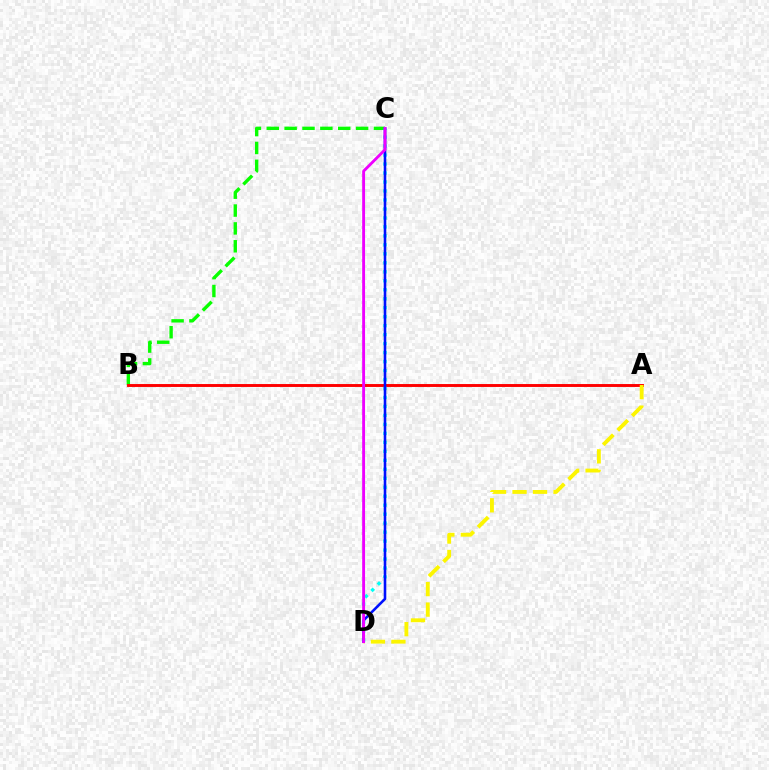{('B', 'C'): [{'color': '#08ff00', 'line_style': 'dashed', 'thickness': 2.43}], ('A', 'B'): [{'color': '#ff0000', 'line_style': 'solid', 'thickness': 2.1}], ('C', 'D'): [{'color': '#00fff6', 'line_style': 'dotted', 'thickness': 2.44}, {'color': '#0010ff', 'line_style': 'solid', 'thickness': 1.86}, {'color': '#ee00ff', 'line_style': 'solid', 'thickness': 2.06}], ('A', 'D'): [{'color': '#fcf500', 'line_style': 'dashed', 'thickness': 2.78}]}